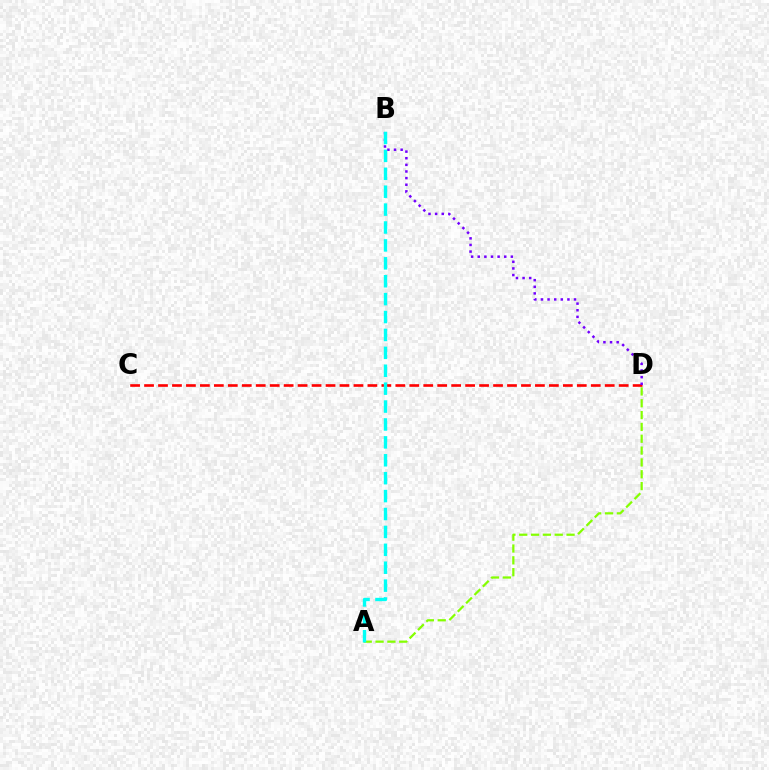{('C', 'D'): [{'color': '#ff0000', 'line_style': 'dashed', 'thickness': 1.9}], ('B', 'D'): [{'color': '#7200ff', 'line_style': 'dotted', 'thickness': 1.8}], ('A', 'D'): [{'color': '#84ff00', 'line_style': 'dashed', 'thickness': 1.61}], ('A', 'B'): [{'color': '#00fff6', 'line_style': 'dashed', 'thickness': 2.43}]}